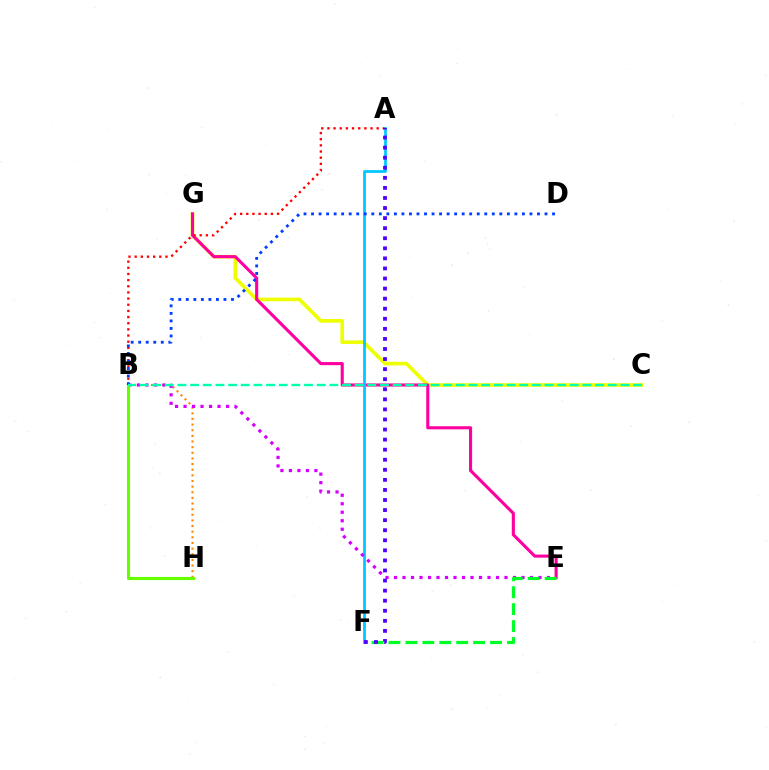{('C', 'G'): [{'color': '#eeff00', 'line_style': 'solid', 'thickness': 2.62}], ('B', 'H'): [{'color': '#ff8800', 'line_style': 'dotted', 'thickness': 1.53}, {'color': '#66ff00', 'line_style': 'solid', 'thickness': 2.25}], ('E', 'G'): [{'color': '#ff00a0', 'line_style': 'solid', 'thickness': 2.24}], ('A', 'B'): [{'color': '#ff0000', 'line_style': 'dotted', 'thickness': 1.67}], ('A', 'F'): [{'color': '#00c7ff', 'line_style': 'solid', 'thickness': 1.98}, {'color': '#4f00ff', 'line_style': 'dotted', 'thickness': 2.74}], ('B', 'E'): [{'color': '#d600ff', 'line_style': 'dotted', 'thickness': 2.31}], ('E', 'F'): [{'color': '#00ff27', 'line_style': 'dashed', 'thickness': 2.3}], ('B', 'D'): [{'color': '#003fff', 'line_style': 'dotted', 'thickness': 2.05}], ('B', 'C'): [{'color': '#00ffaf', 'line_style': 'dashed', 'thickness': 1.72}]}